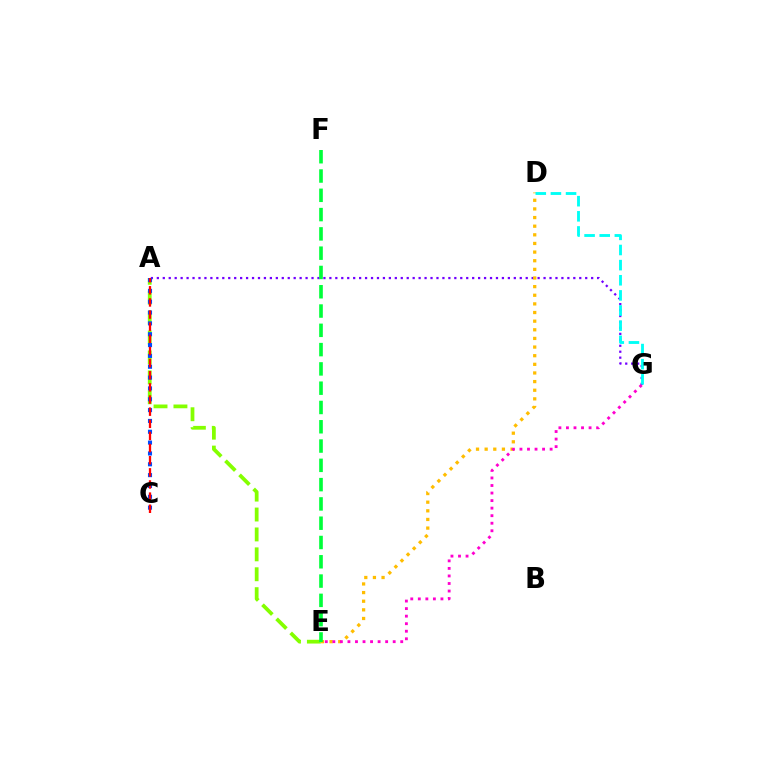{('A', 'G'): [{'color': '#7200ff', 'line_style': 'dotted', 'thickness': 1.62}], ('D', 'E'): [{'color': '#ffbd00', 'line_style': 'dotted', 'thickness': 2.35}], ('D', 'G'): [{'color': '#00fff6', 'line_style': 'dashed', 'thickness': 2.06}], ('A', 'E'): [{'color': '#84ff00', 'line_style': 'dashed', 'thickness': 2.71}], ('A', 'C'): [{'color': '#004bff', 'line_style': 'dotted', 'thickness': 2.94}, {'color': '#ff0000', 'line_style': 'dashed', 'thickness': 1.65}], ('E', 'G'): [{'color': '#ff00cf', 'line_style': 'dotted', 'thickness': 2.05}], ('E', 'F'): [{'color': '#00ff39', 'line_style': 'dashed', 'thickness': 2.62}]}